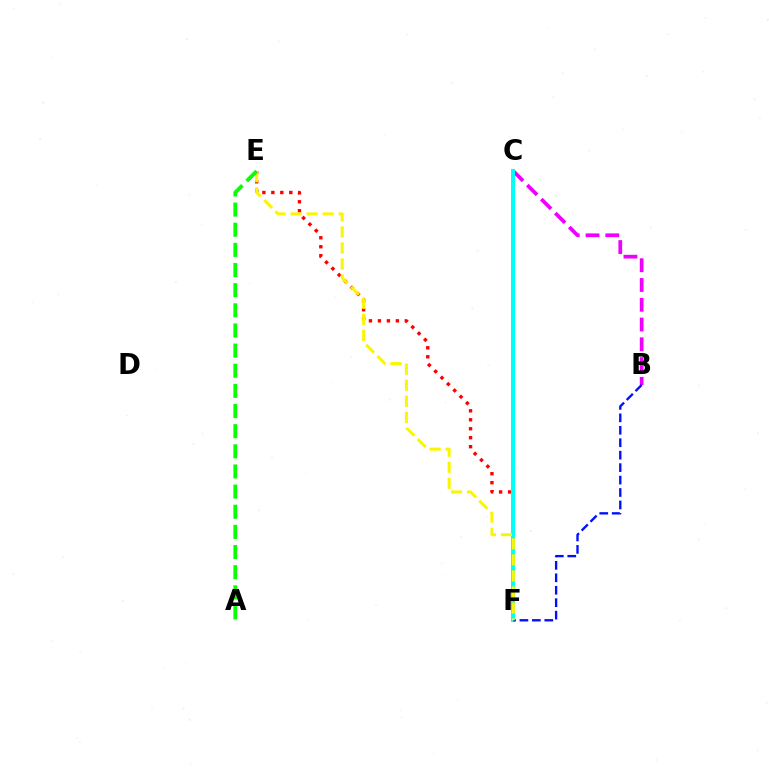{('E', 'F'): [{'color': '#ff0000', 'line_style': 'dotted', 'thickness': 2.44}, {'color': '#fcf500', 'line_style': 'dashed', 'thickness': 2.18}], ('B', 'C'): [{'color': '#ee00ff', 'line_style': 'dashed', 'thickness': 2.69}], ('C', 'F'): [{'color': '#00fff6', 'line_style': 'solid', 'thickness': 2.91}], ('B', 'F'): [{'color': '#0010ff', 'line_style': 'dashed', 'thickness': 1.69}], ('A', 'E'): [{'color': '#08ff00', 'line_style': 'dashed', 'thickness': 2.74}]}